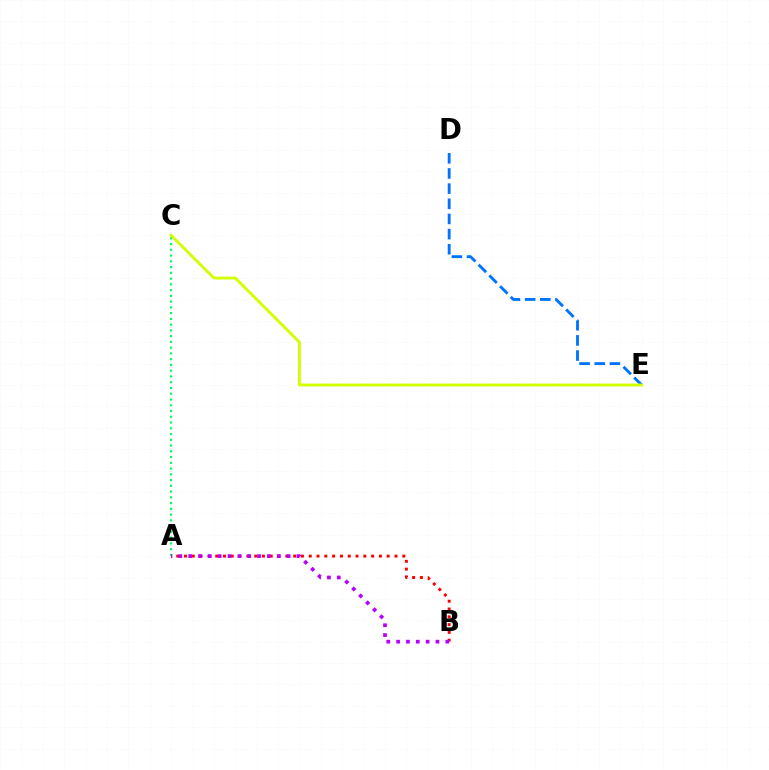{('A', 'C'): [{'color': '#00ff5c', 'line_style': 'dotted', 'thickness': 1.56}], ('A', 'B'): [{'color': '#ff0000', 'line_style': 'dotted', 'thickness': 2.12}, {'color': '#b900ff', 'line_style': 'dotted', 'thickness': 2.67}], ('D', 'E'): [{'color': '#0074ff', 'line_style': 'dashed', 'thickness': 2.06}], ('C', 'E'): [{'color': '#d1ff00', 'line_style': 'solid', 'thickness': 2.06}]}